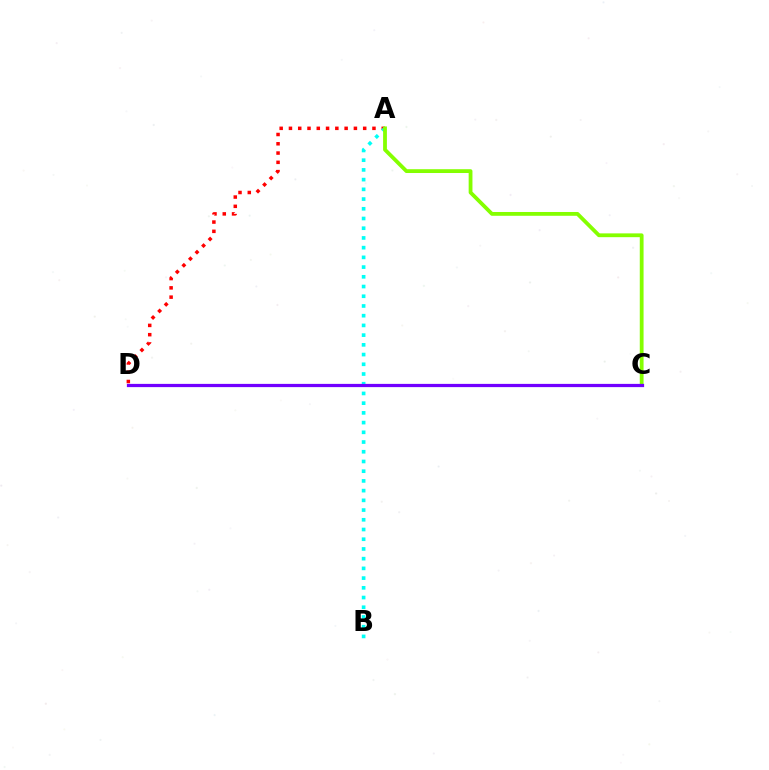{('A', 'D'): [{'color': '#ff0000', 'line_style': 'dotted', 'thickness': 2.52}], ('A', 'B'): [{'color': '#00fff6', 'line_style': 'dotted', 'thickness': 2.64}], ('A', 'C'): [{'color': '#84ff00', 'line_style': 'solid', 'thickness': 2.73}], ('C', 'D'): [{'color': '#7200ff', 'line_style': 'solid', 'thickness': 2.33}]}